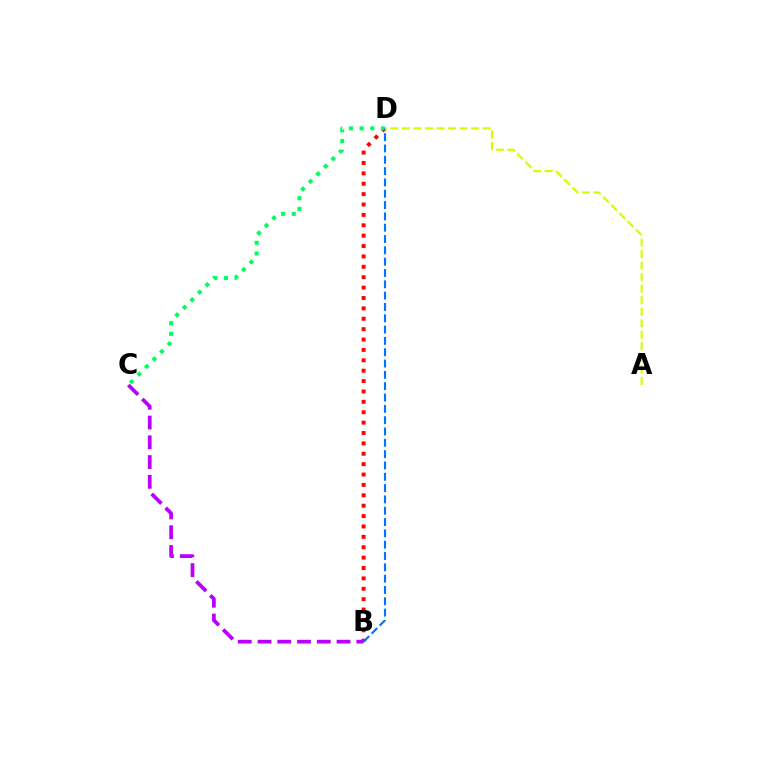{('B', 'D'): [{'color': '#ff0000', 'line_style': 'dotted', 'thickness': 2.82}, {'color': '#0074ff', 'line_style': 'dashed', 'thickness': 1.54}], ('C', 'D'): [{'color': '#00ff5c', 'line_style': 'dotted', 'thickness': 2.91}], ('B', 'C'): [{'color': '#b900ff', 'line_style': 'dashed', 'thickness': 2.68}], ('A', 'D'): [{'color': '#d1ff00', 'line_style': 'dashed', 'thickness': 1.57}]}